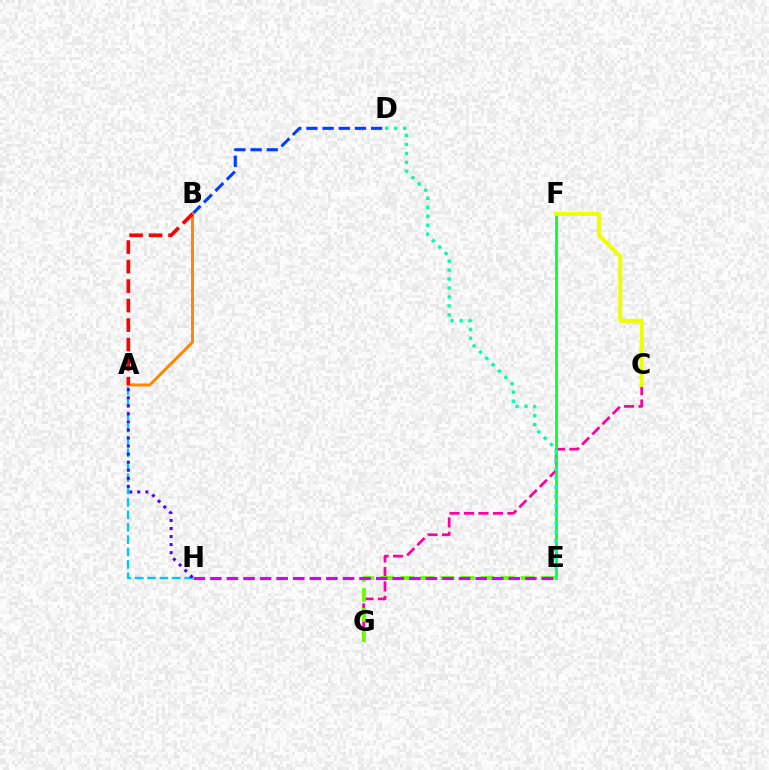{('B', 'D'): [{'color': '#003fff', 'line_style': 'dashed', 'thickness': 2.2}], ('C', 'G'): [{'color': '#ff00a0', 'line_style': 'dashed', 'thickness': 1.96}], ('A', 'B'): [{'color': '#ff8800', 'line_style': 'solid', 'thickness': 2.16}, {'color': '#ff0000', 'line_style': 'dashed', 'thickness': 2.65}], ('E', 'F'): [{'color': '#00ff27', 'line_style': 'solid', 'thickness': 1.94}], ('A', 'H'): [{'color': '#00c7ff', 'line_style': 'dashed', 'thickness': 1.68}, {'color': '#4f00ff', 'line_style': 'dotted', 'thickness': 2.19}], ('D', 'E'): [{'color': '#00ffaf', 'line_style': 'dotted', 'thickness': 2.43}], ('E', 'G'): [{'color': '#66ff00', 'line_style': 'dashed', 'thickness': 2.72}], ('C', 'F'): [{'color': '#eeff00', 'line_style': 'solid', 'thickness': 2.87}], ('E', 'H'): [{'color': '#d600ff', 'line_style': 'dashed', 'thickness': 2.25}]}